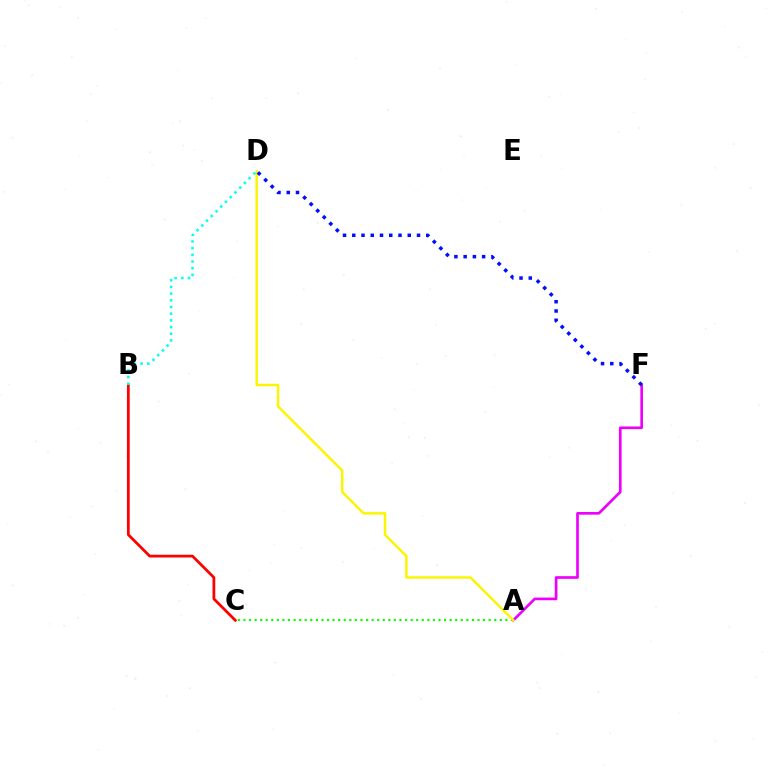{('A', 'C'): [{'color': '#08ff00', 'line_style': 'dotted', 'thickness': 1.51}], ('B', 'C'): [{'color': '#ff0000', 'line_style': 'solid', 'thickness': 1.99}], ('A', 'F'): [{'color': '#ee00ff', 'line_style': 'solid', 'thickness': 1.92}], ('A', 'D'): [{'color': '#fcf500', 'line_style': 'solid', 'thickness': 1.77}], ('D', 'F'): [{'color': '#0010ff', 'line_style': 'dotted', 'thickness': 2.51}], ('B', 'D'): [{'color': '#00fff6', 'line_style': 'dotted', 'thickness': 1.82}]}